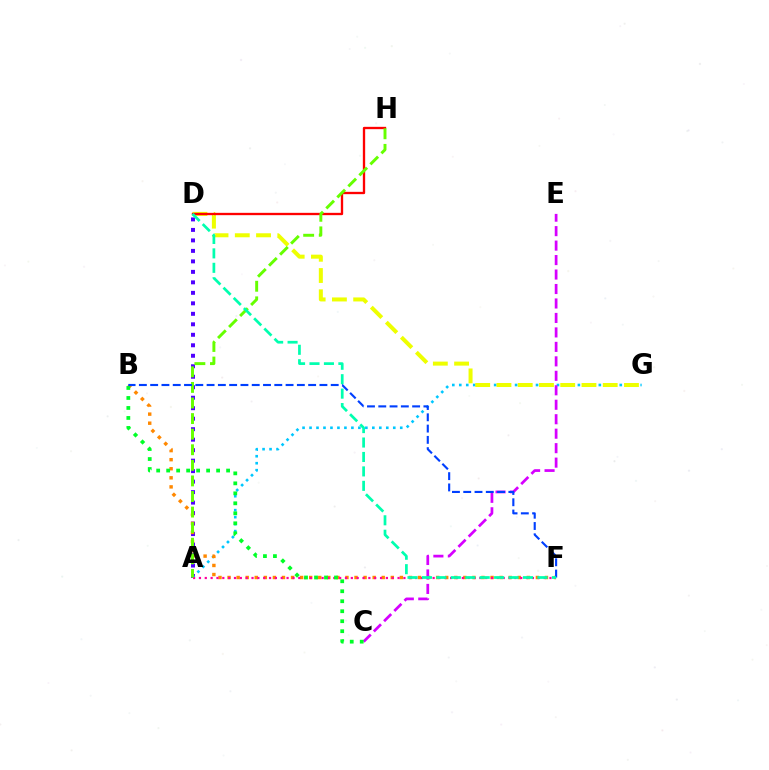{('A', 'D'): [{'color': '#4f00ff', 'line_style': 'dotted', 'thickness': 2.85}], ('A', 'G'): [{'color': '#00c7ff', 'line_style': 'dotted', 'thickness': 1.9}], ('B', 'F'): [{'color': '#ff8800', 'line_style': 'dotted', 'thickness': 2.46}, {'color': '#003fff', 'line_style': 'dashed', 'thickness': 1.53}], ('D', 'G'): [{'color': '#eeff00', 'line_style': 'dashed', 'thickness': 2.89}], ('C', 'E'): [{'color': '#d600ff', 'line_style': 'dashed', 'thickness': 1.97}], ('A', 'F'): [{'color': '#ff00a0', 'line_style': 'dotted', 'thickness': 1.59}], ('D', 'H'): [{'color': '#ff0000', 'line_style': 'solid', 'thickness': 1.67}], ('B', 'C'): [{'color': '#00ff27', 'line_style': 'dotted', 'thickness': 2.71}], ('A', 'H'): [{'color': '#66ff00', 'line_style': 'dashed', 'thickness': 2.12}], ('D', 'F'): [{'color': '#00ffaf', 'line_style': 'dashed', 'thickness': 1.96}]}